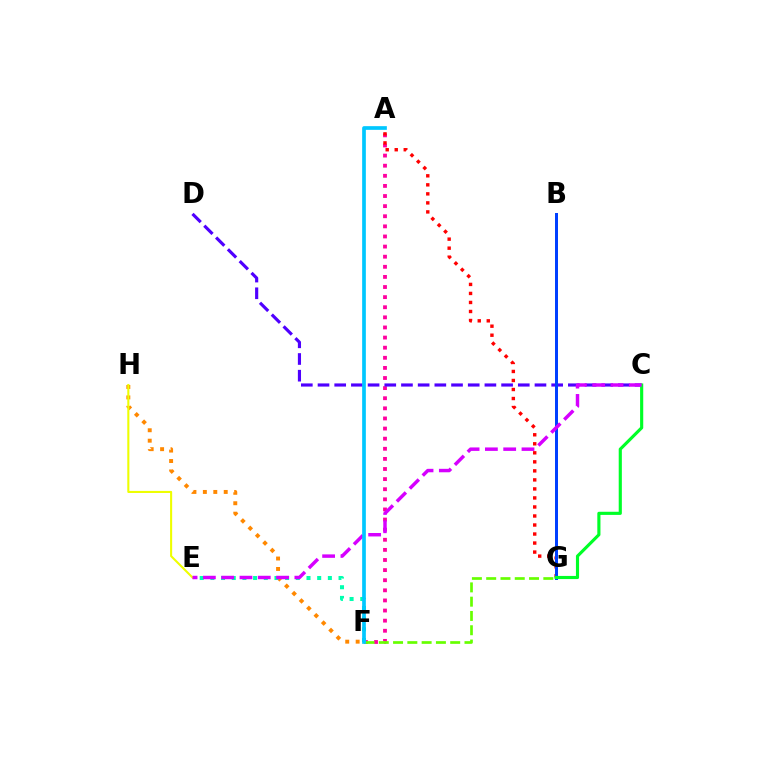{('A', 'F'): [{'color': '#ff00a0', 'line_style': 'dotted', 'thickness': 2.75}, {'color': '#00c7ff', 'line_style': 'solid', 'thickness': 2.66}], ('A', 'G'): [{'color': '#ff0000', 'line_style': 'dotted', 'thickness': 2.45}], ('F', 'H'): [{'color': '#ff8800', 'line_style': 'dotted', 'thickness': 2.83}], ('F', 'G'): [{'color': '#66ff00', 'line_style': 'dashed', 'thickness': 1.94}], ('C', 'D'): [{'color': '#4f00ff', 'line_style': 'dashed', 'thickness': 2.27}], ('B', 'G'): [{'color': '#003fff', 'line_style': 'solid', 'thickness': 2.15}], ('E', 'F'): [{'color': '#00ffaf', 'line_style': 'dotted', 'thickness': 2.9}], ('C', 'G'): [{'color': '#00ff27', 'line_style': 'solid', 'thickness': 2.26}], ('E', 'H'): [{'color': '#eeff00', 'line_style': 'solid', 'thickness': 1.5}], ('C', 'E'): [{'color': '#d600ff', 'line_style': 'dashed', 'thickness': 2.49}]}